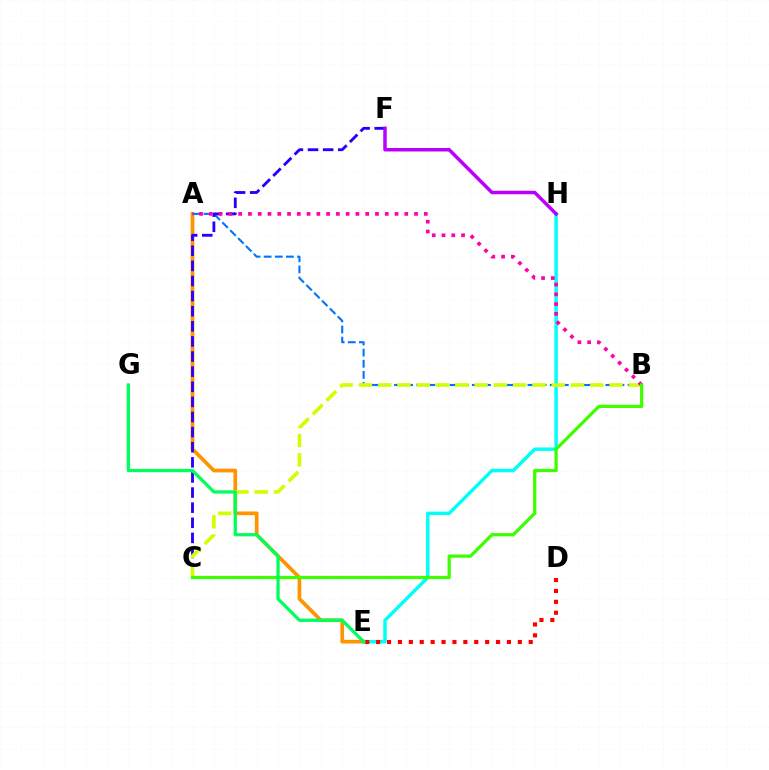{('A', 'E'): [{'color': '#ff9400', 'line_style': 'solid', 'thickness': 2.67}], ('A', 'B'): [{'color': '#0074ff', 'line_style': 'dashed', 'thickness': 1.51}, {'color': '#ff00ac', 'line_style': 'dotted', 'thickness': 2.65}], ('C', 'F'): [{'color': '#2500ff', 'line_style': 'dashed', 'thickness': 2.05}], ('E', 'H'): [{'color': '#00fff6', 'line_style': 'solid', 'thickness': 2.48}], ('B', 'C'): [{'color': '#d1ff00', 'line_style': 'dashed', 'thickness': 2.62}, {'color': '#3dff00', 'line_style': 'solid', 'thickness': 2.33}], ('D', 'E'): [{'color': '#ff0000', 'line_style': 'dotted', 'thickness': 2.96}], ('F', 'H'): [{'color': '#b900ff', 'line_style': 'solid', 'thickness': 2.52}], ('E', 'G'): [{'color': '#00ff5c', 'line_style': 'solid', 'thickness': 2.34}]}